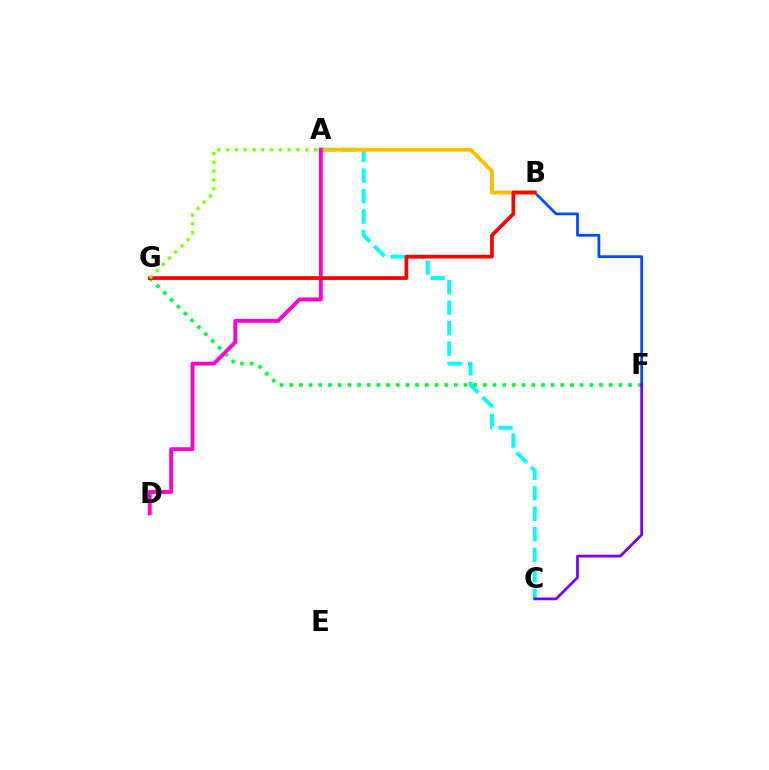{('A', 'C'): [{'color': '#00fff6', 'line_style': 'dashed', 'thickness': 2.79}], ('F', 'G'): [{'color': '#00ff39', 'line_style': 'dotted', 'thickness': 2.63}], ('B', 'F'): [{'color': '#004bff', 'line_style': 'solid', 'thickness': 1.98}], ('A', 'B'): [{'color': '#ffbd00', 'line_style': 'solid', 'thickness': 2.8}], ('A', 'D'): [{'color': '#ff00cf', 'line_style': 'solid', 'thickness': 2.79}], ('C', 'F'): [{'color': '#7200ff', 'line_style': 'solid', 'thickness': 1.98}], ('B', 'G'): [{'color': '#ff0000', 'line_style': 'solid', 'thickness': 2.66}], ('A', 'G'): [{'color': '#84ff00', 'line_style': 'dotted', 'thickness': 2.39}]}